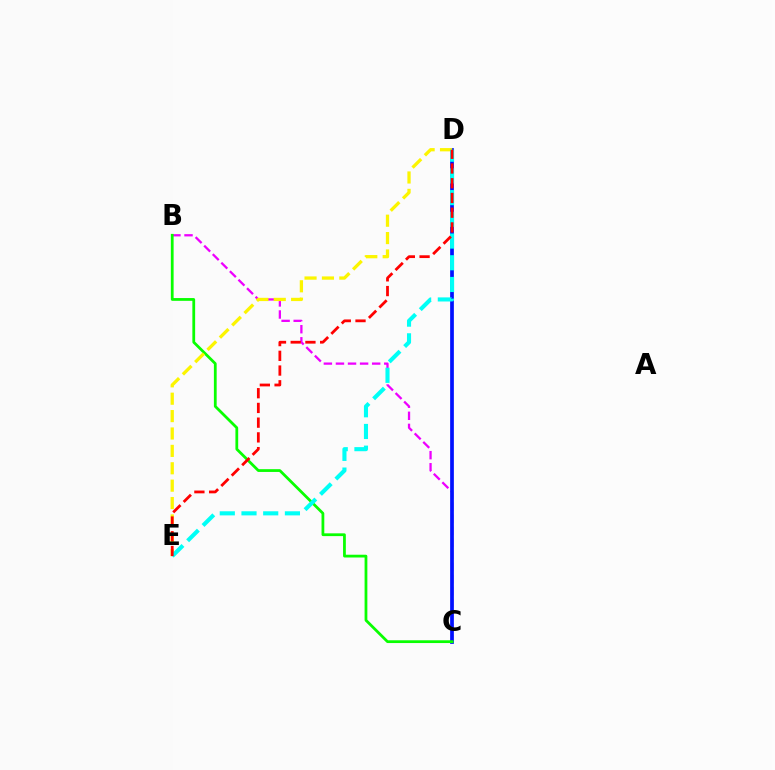{('B', 'C'): [{'color': '#ee00ff', 'line_style': 'dashed', 'thickness': 1.64}, {'color': '#08ff00', 'line_style': 'solid', 'thickness': 2.0}], ('C', 'D'): [{'color': '#0010ff', 'line_style': 'solid', 'thickness': 2.68}], ('D', 'E'): [{'color': '#fcf500', 'line_style': 'dashed', 'thickness': 2.36}, {'color': '#00fff6', 'line_style': 'dashed', 'thickness': 2.95}, {'color': '#ff0000', 'line_style': 'dashed', 'thickness': 2.0}]}